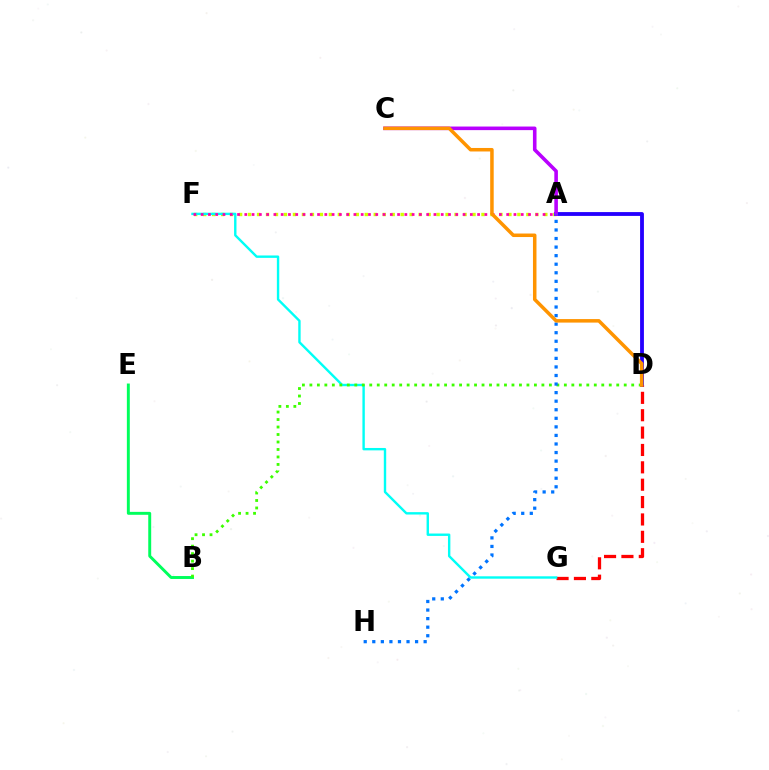{('A', 'F'): [{'color': '#d1ff00', 'line_style': 'dotted', 'thickness': 2.44}, {'color': '#ff00ac', 'line_style': 'dotted', 'thickness': 1.98}], ('A', 'D'): [{'color': '#2500ff', 'line_style': 'solid', 'thickness': 2.75}], ('D', 'G'): [{'color': '#ff0000', 'line_style': 'dashed', 'thickness': 2.36}], ('F', 'G'): [{'color': '#00fff6', 'line_style': 'solid', 'thickness': 1.72}], ('B', 'E'): [{'color': '#00ff5c', 'line_style': 'solid', 'thickness': 2.12}], ('B', 'D'): [{'color': '#3dff00', 'line_style': 'dotted', 'thickness': 2.03}], ('A', 'C'): [{'color': '#b900ff', 'line_style': 'solid', 'thickness': 2.58}], ('A', 'H'): [{'color': '#0074ff', 'line_style': 'dotted', 'thickness': 2.33}], ('C', 'D'): [{'color': '#ff9400', 'line_style': 'solid', 'thickness': 2.53}]}